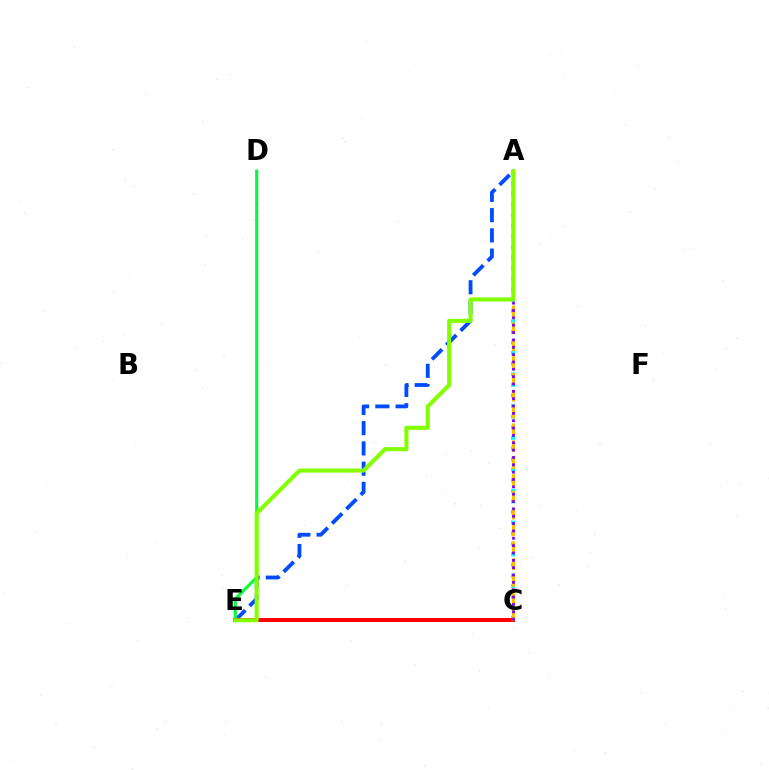{('A', 'E'): [{'color': '#004bff', 'line_style': 'dashed', 'thickness': 2.75}, {'color': '#84ff00', 'line_style': 'solid', 'thickness': 2.94}], ('C', 'E'): [{'color': '#ff00cf', 'line_style': 'solid', 'thickness': 1.67}, {'color': '#ff0000', 'line_style': 'solid', 'thickness': 2.87}], ('A', 'C'): [{'color': '#00fff6', 'line_style': 'dotted', 'thickness': 2.88}, {'color': '#ffbd00', 'line_style': 'dashed', 'thickness': 2.29}, {'color': '#7200ff', 'line_style': 'dotted', 'thickness': 2.0}], ('D', 'E'): [{'color': '#00ff39', 'line_style': 'solid', 'thickness': 2.22}]}